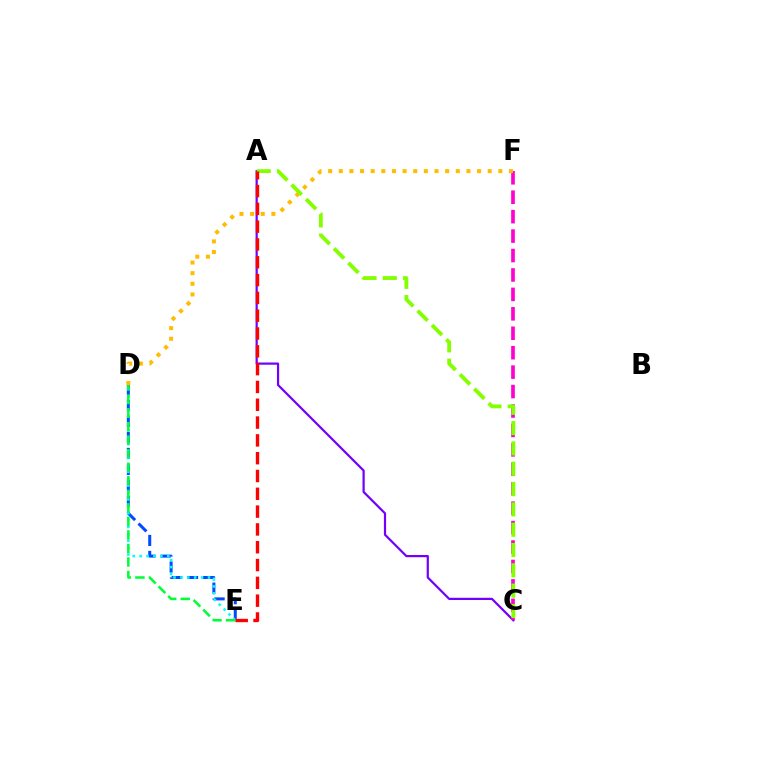{('A', 'C'): [{'color': '#7200ff', 'line_style': 'solid', 'thickness': 1.59}, {'color': '#84ff00', 'line_style': 'dashed', 'thickness': 2.76}], ('D', 'E'): [{'color': '#004bff', 'line_style': 'dashed', 'thickness': 2.17}, {'color': '#00fff6', 'line_style': 'dotted', 'thickness': 1.88}, {'color': '#00ff39', 'line_style': 'dashed', 'thickness': 1.84}], ('C', 'F'): [{'color': '#ff00cf', 'line_style': 'dashed', 'thickness': 2.64}], ('D', 'F'): [{'color': '#ffbd00', 'line_style': 'dotted', 'thickness': 2.89}], ('A', 'E'): [{'color': '#ff0000', 'line_style': 'dashed', 'thickness': 2.42}]}